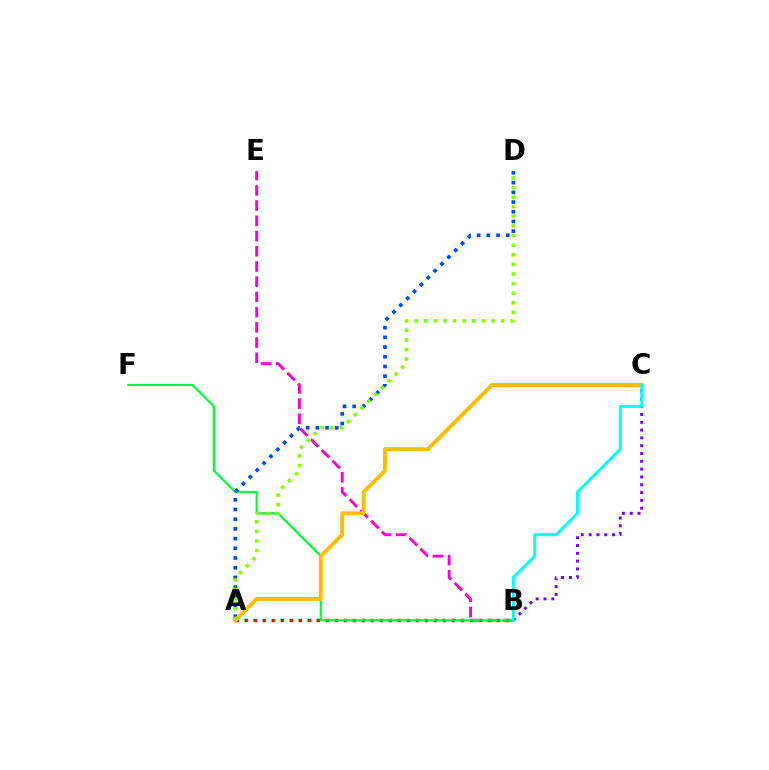{('B', 'E'): [{'color': '#ff00cf', 'line_style': 'dashed', 'thickness': 2.07}], ('A', 'B'): [{'color': '#ff0000', 'line_style': 'dotted', 'thickness': 2.45}], ('B', 'F'): [{'color': '#00ff39', 'line_style': 'solid', 'thickness': 1.56}], ('A', 'D'): [{'color': '#004bff', 'line_style': 'dotted', 'thickness': 2.64}, {'color': '#84ff00', 'line_style': 'dotted', 'thickness': 2.61}], ('A', 'C'): [{'color': '#ffbd00', 'line_style': 'solid', 'thickness': 2.82}], ('B', 'C'): [{'color': '#7200ff', 'line_style': 'dotted', 'thickness': 2.12}, {'color': '#00fff6', 'line_style': 'solid', 'thickness': 2.07}]}